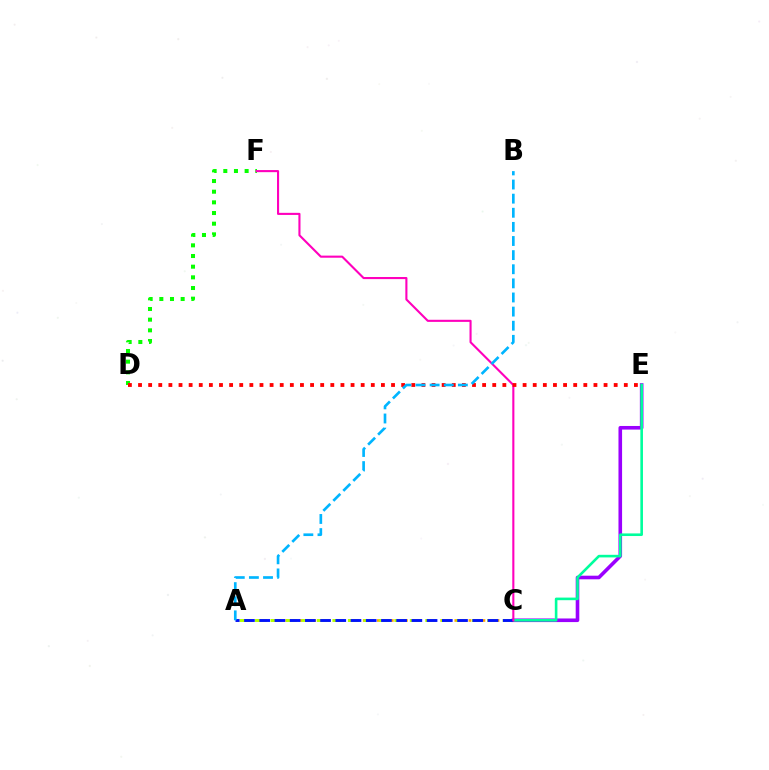{('C', 'E'): [{'color': '#9b00ff', 'line_style': 'solid', 'thickness': 2.6}, {'color': '#00ff9d', 'line_style': 'solid', 'thickness': 1.88}], ('A', 'C'): [{'color': '#ffa500', 'line_style': 'dotted', 'thickness': 1.91}, {'color': '#b3ff00', 'line_style': 'dashed', 'thickness': 2.1}, {'color': '#0010ff', 'line_style': 'dashed', 'thickness': 2.07}], ('D', 'F'): [{'color': '#08ff00', 'line_style': 'dotted', 'thickness': 2.9}], ('C', 'F'): [{'color': '#ff00bd', 'line_style': 'solid', 'thickness': 1.52}], ('D', 'E'): [{'color': '#ff0000', 'line_style': 'dotted', 'thickness': 2.75}], ('A', 'B'): [{'color': '#00b5ff', 'line_style': 'dashed', 'thickness': 1.92}]}